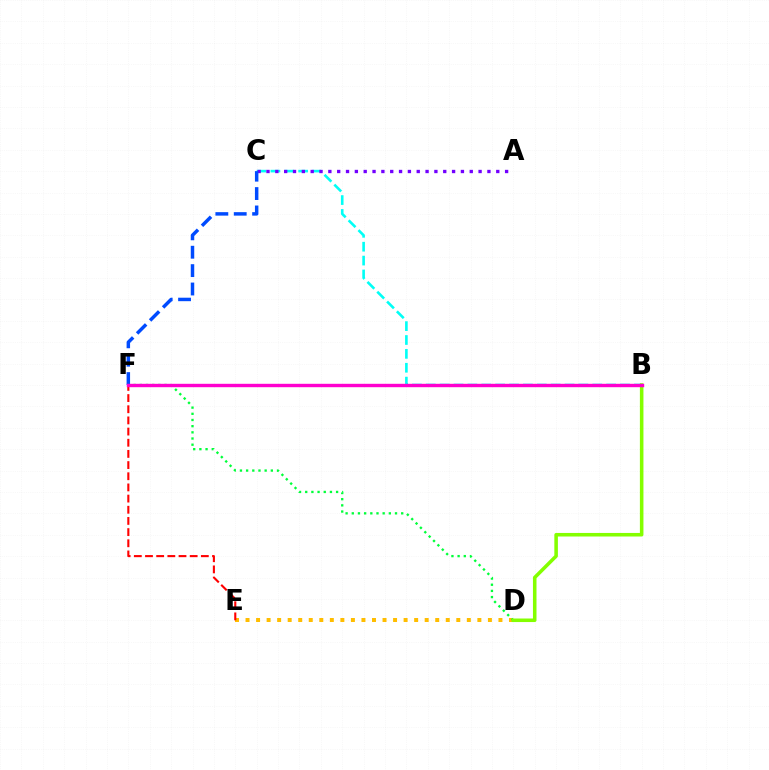{('D', 'E'): [{'color': '#ffbd00', 'line_style': 'dotted', 'thickness': 2.86}], ('D', 'F'): [{'color': '#00ff39', 'line_style': 'dotted', 'thickness': 1.68}], ('B', 'C'): [{'color': '#00fff6', 'line_style': 'dashed', 'thickness': 1.89}], ('A', 'C'): [{'color': '#7200ff', 'line_style': 'dotted', 'thickness': 2.4}], ('C', 'F'): [{'color': '#004bff', 'line_style': 'dashed', 'thickness': 2.5}], ('E', 'F'): [{'color': '#ff0000', 'line_style': 'dashed', 'thickness': 1.52}], ('B', 'D'): [{'color': '#84ff00', 'line_style': 'solid', 'thickness': 2.56}], ('B', 'F'): [{'color': '#ff00cf', 'line_style': 'solid', 'thickness': 2.45}]}